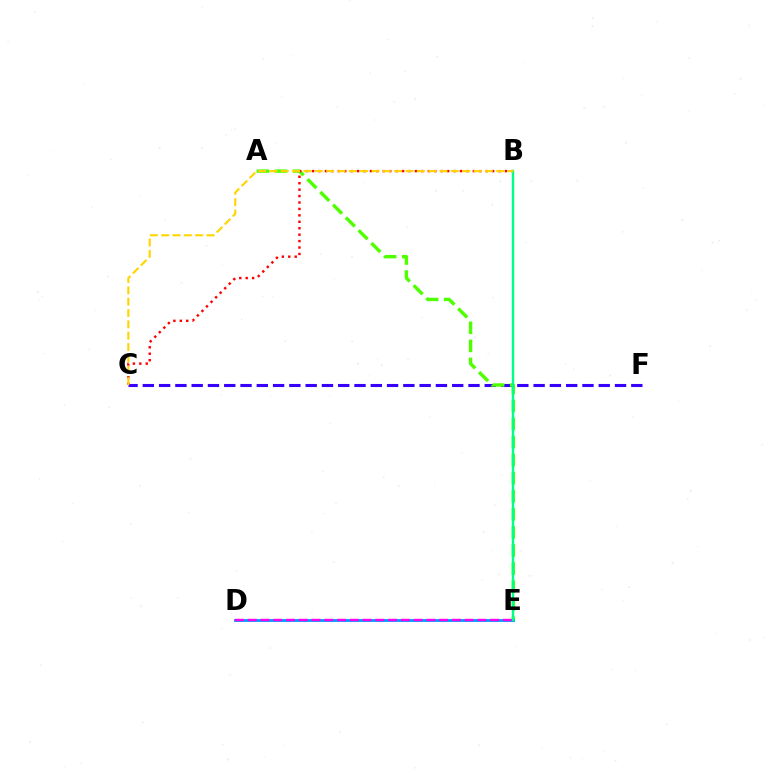{('C', 'F'): [{'color': '#3700ff', 'line_style': 'dashed', 'thickness': 2.21}], ('A', 'E'): [{'color': '#4fff00', 'line_style': 'dashed', 'thickness': 2.45}], ('B', 'C'): [{'color': '#ff0000', 'line_style': 'dotted', 'thickness': 1.75}, {'color': '#ffd500', 'line_style': 'dashed', 'thickness': 1.54}], ('D', 'E'): [{'color': '#009eff', 'line_style': 'solid', 'thickness': 2.07}, {'color': '#ff00ed', 'line_style': 'dashed', 'thickness': 1.73}], ('B', 'E'): [{'color': '#00ff86', 'line_style': 'solid', 'thickness': 1.73}]}